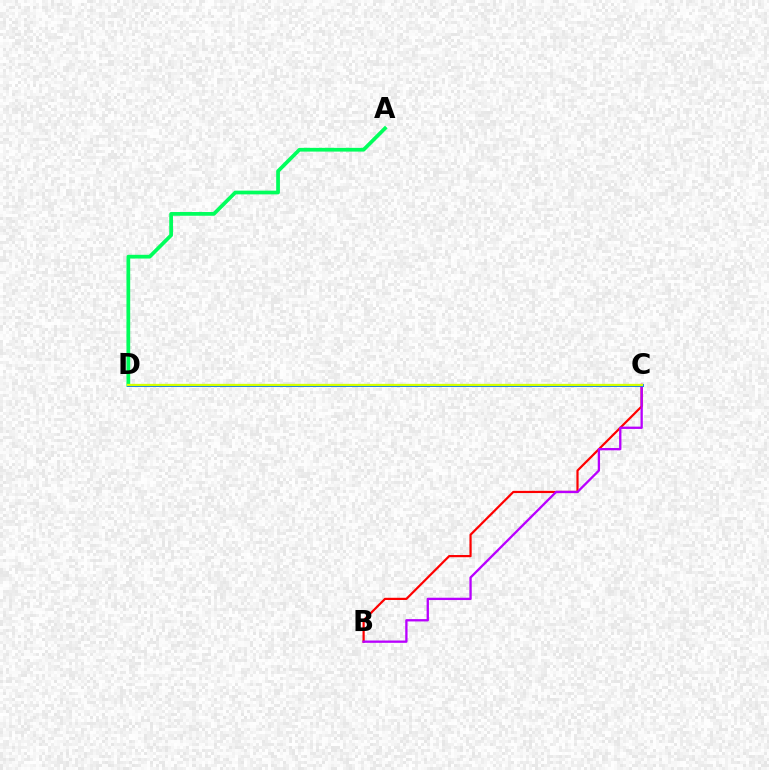{('B', 'C'): [{'color': '#ff0000', 'line_style': 'solid', 'thickness': 1.59}, {'color': '#b900ff', 'line_style': 'solid', 'thickness': 1.66}], ('A', 'D'): [{'color': '#00ff5c', 'line_style': 'solid', 'thickness': 2.69}], ('C', 'D'): [{'color': '#0074ff', 'line_style': 'solid', 'thickness': 2.09}, {'color': '#d1ff00', 'line_style': 'solid', 'thickness': 1.65}]}